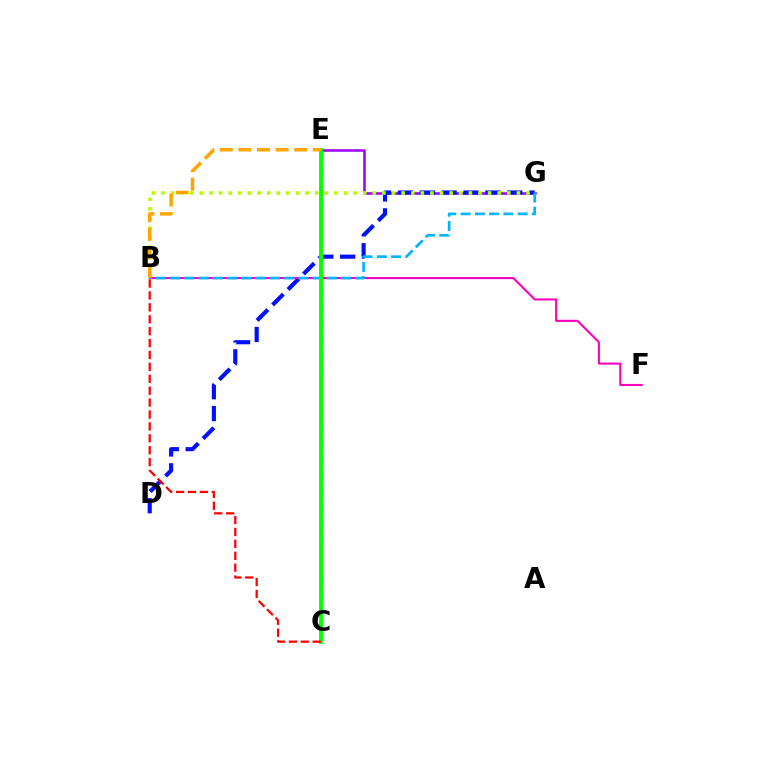{('E', 'G'): [{'color': '#9b00ff', 'line_style': 'solid', 'thickness': 1.83}], ('D', 'G'): [{'color': '#0010ff', 'line_style': 'dashed', 'thickness': 2.97}], ('B', 'G'): [{'color': '#b3ff00', 'line_style': 'dotted', 'thickness': 2.61}, {'color': '#00b5ff', 'line_style': 'dashed', 'thickness': 1.94}], ('B', 'F'): [{'color': '#ff00bd', 'line_style': 'solid', 'thickness': 1.51}], ('C', 'E'): [{'color': '#00ff9d', 'line_style': 'dashed', 'thickness': 2.28}, {'color': '#08ff00', 'line_style': 'solid', 'thickness': 2.78}], ('B', 'C'): [{'color': '#ff0000', 'line_style': 'dashed', 'thickness': 1.62}], ('B', 'E'): [{'color': '#ffa500', 'line_style': 'dashed', 'thickness': 2.53}]}